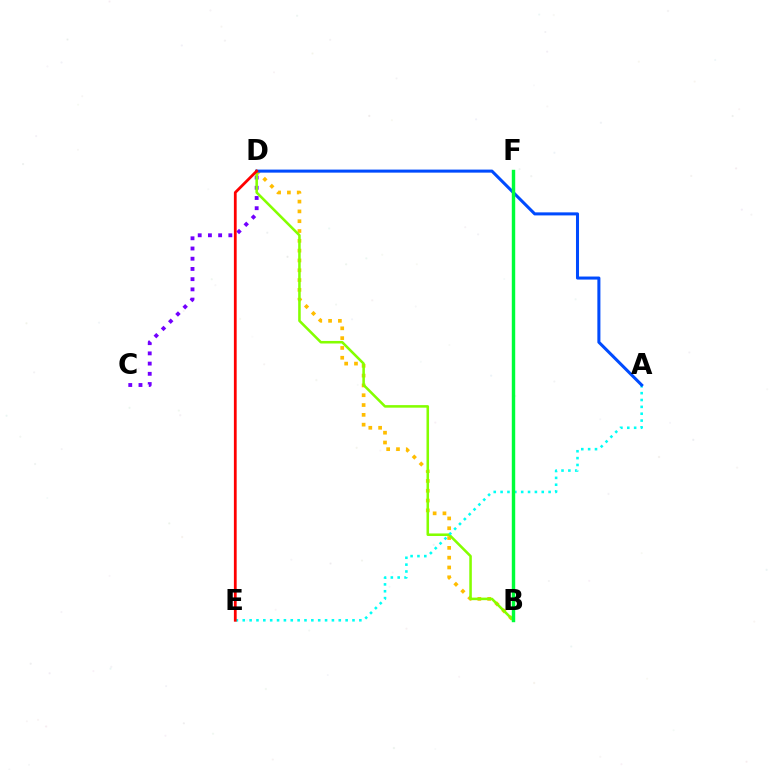{('C', 'D'): [{'color': '#7200ff', 'line_style': 'dotted', 'thickness': 2.78}], ('B', 'F'): [{'color': '#ff00cf', 'line_style': 'dotted', 'thickness': 1.92}, {'color': '#00ff39', 'line_style': 'solid', 'thickness': 2.46}], ('B', 'D'): [{'color': '#ffbd00', 'line_style': 'dotted', 'thickness': 2.67}, {'color': '#84ff00', 'line_style': 'solid', 'thickness': 1.84}], ('A', 'E'): [{'color': '#00fff6', 'line_style': 'dotted', 'thickness': 1.86}], ('A', 'D'): [{'color': '#004bff', 'line_style': 'solid', 'thickness': 2.19}], ('D', 'E'): [{'color': '#ff0000', 'line_style': 'solid', 'thickness': 1.99}]}